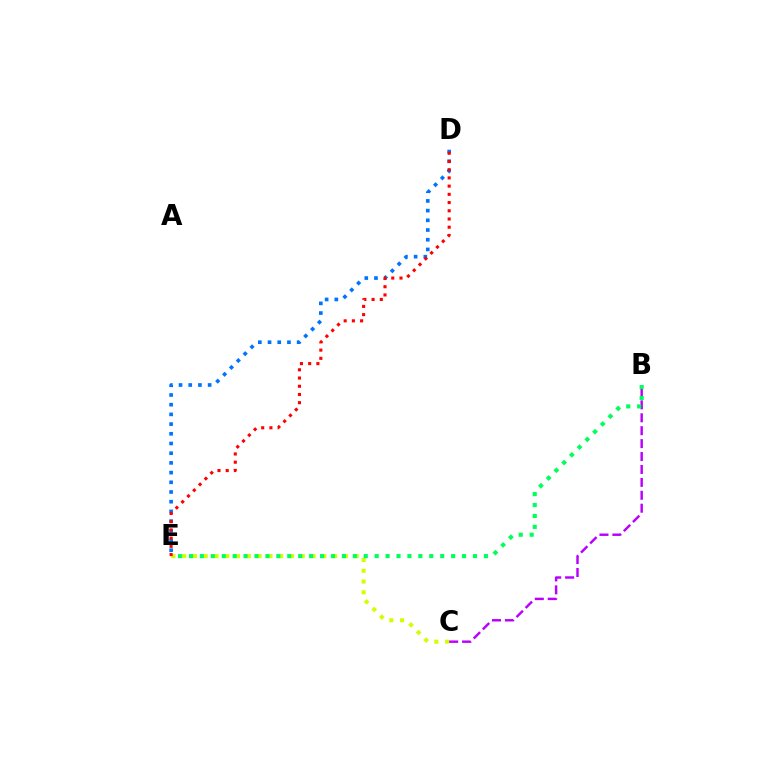{('D', 'E'): [{'color': '#0074ff', 'line_style': 'dotted', 'thickness': 2.64}, {'color': '#ff0000', 'line_style': 'dotted', 'thickness': 2.23}], ('C', 'E'): [{'color': '#d1ff00', 'line_style': 'dotted', 'thickness': 2.93}], ('B', 'C'): [{'color': '#b900ff', 'line_style': 'dashed', 'thickness': 1.76}], ('B', 'E'): [{'color': '#00ff5c', 'line_style': 'dotted', 'thickness': 2.97}]}